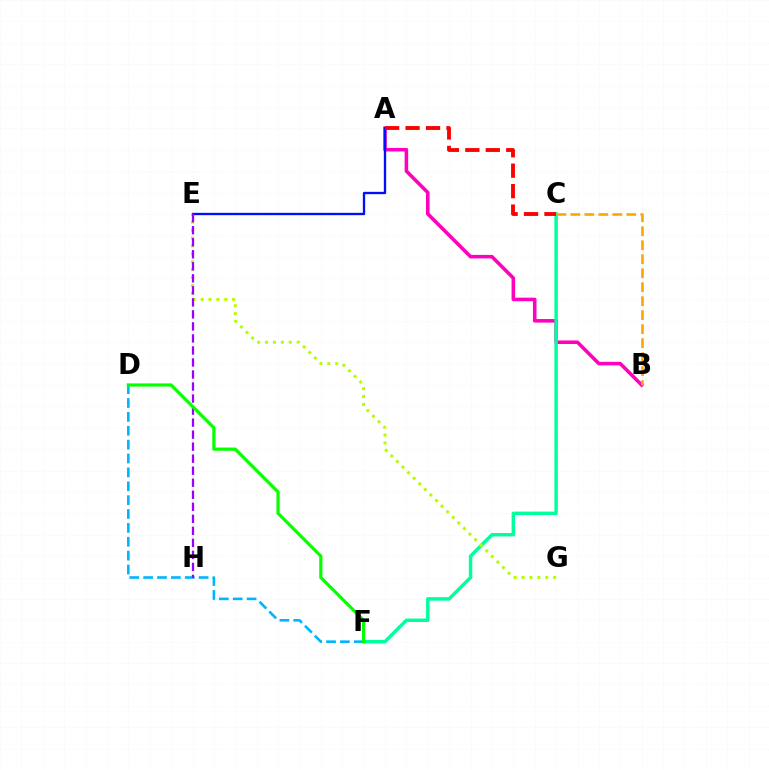{('A', 'B'): [{'color': '#ff00bd', 'line_style': 'solid', 'thickness': 2.56}], ('C', 'F'): [{'color': '#00ff9d', 'line_style': 'solid', 'thickness': 2.49}], ('D', 'F'): [{'color': '#00b5ff', 'line_style': 'dashed', 'thickness': 1.89}, {'color': '#08ff00', 'line_style': 'solid', 'thickness': 2.31}], ('B', 'C'): [{'color': '#ffa500', 'line_style': 'dashed', 'thickness': 1.9}], ('A', 'E'): [{'color': '#0010ff', 'line_style': 'solid', 'thickness': 1.68}], ('E', 'G'): [{'color': '#b3ff00', 'line_style': 'dotted', 'thickness': 2.15}], ('A', 'C'): [{'color': '#ff0000', 'line_style': 'dashed', 'thickness': 2.78}], ('E', 'H'): [{'color': '#9b00ff', 'line_style': 'dashed', 'thickness': 1.63}]}